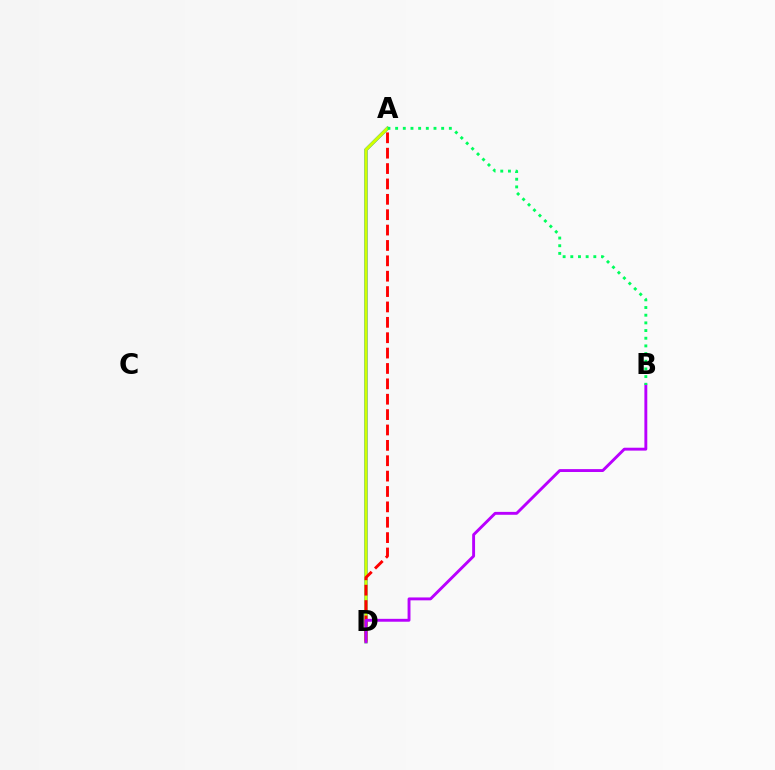{('A', 'D'): [{'color': '#0074ff', 'line_style': 'solid', 'thickness': 2.39}, {'color': '#d1ff00', 'line_style': 'solid', 'thickness': 2.28}, {'color': '#ff0000', 'line_style': 'dashed', 'thickness': 2.09}], ('B', 'D'): [{'color': '#b900ff', 'line_style': 'solid', 'thickness': 2.08}], ('A', 'B'): [{'color': '#00ff5c', 'line_style': 'dotted', 'thickness': 2.08}]}